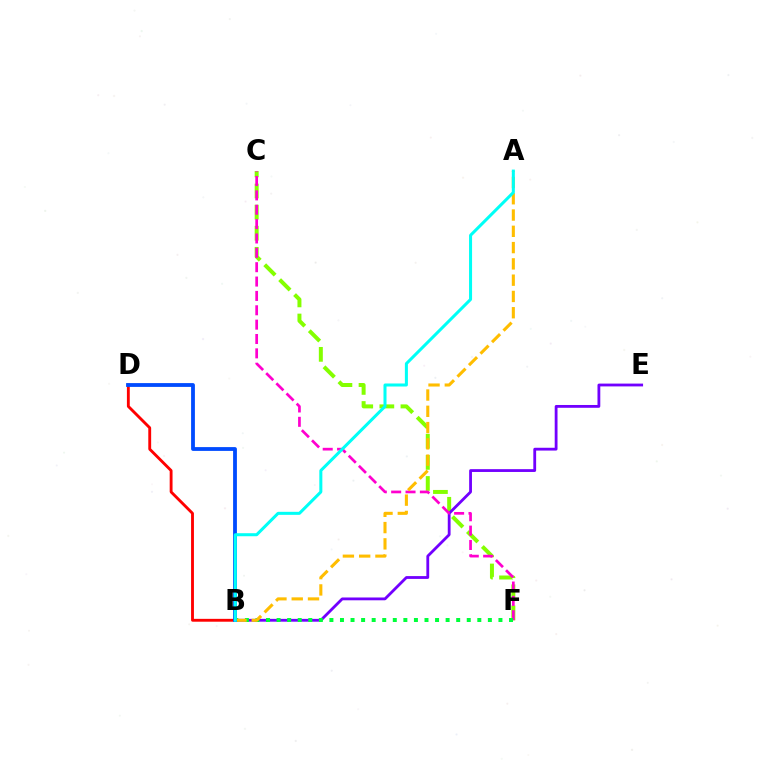{('C', 'F'): [{'color': '#84ff00', 'line_style': 'dashed', 'thickness': 2.87}, {'color': '#ff00cf', 'line_style': 'dashed', 'thickness': 1.95}], ('B', 'E'): [{'color': '#7200ff', 'line_style': 'solid', 'thickness': 2.02}], ('B', 'F'): [{'color': '#00ff39', 'line_style': 'dotted', 'thickness': 2.87}], ('A', 'B'): [{'color': '#ffbd00', 'line_style': 'dashed', 'thickness': 2.21}, {'color': '#00fff6', 'line_style': 'solid', 'thickness': 2.18}], ('B', 'D'): [{'color': '#ff0000', 'line_style': 'solid', 'thickness': 2.06}, {'color': '#004bff', 'line_style': 'solid', 'thickness': 2.74}]}